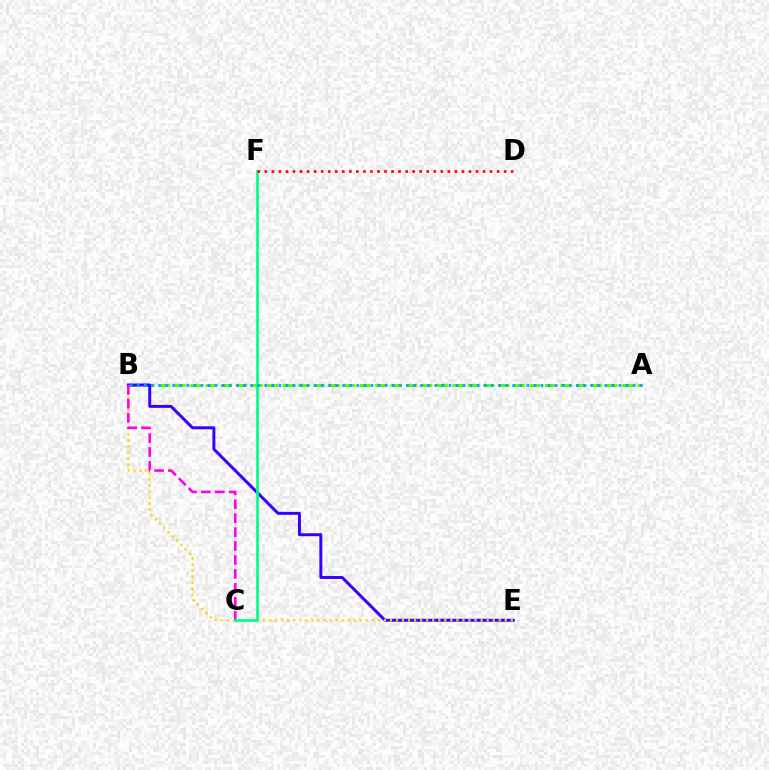{('A', 'B'): [{'color': '#4fff00', 'line_style': 'dashed', 'thickness': 2.1}, {'color': '#009eff', 'line_style': 'dotted', 'thickness': 1.92}], ('B', 'E'): [{'color': '#3700ff', 'line_style': 'solid', 'thickness': 2.13}, {'color': '#ffd500', 'line_style': 'dotted', 'thickness': 1.64}], ('B', 'C'): [{'color': '#ff00ed', 'line_style': 'dashed', 'thickness': 1.89}], ('C', 'F'): [{'color': '#00ff86', 'line_style': 'solid', 'thickness': 1.93}], ('D', 'F'): [{'color': '#ff0000', 'line_style': 'dotted', 'thickness': 1.91}]}